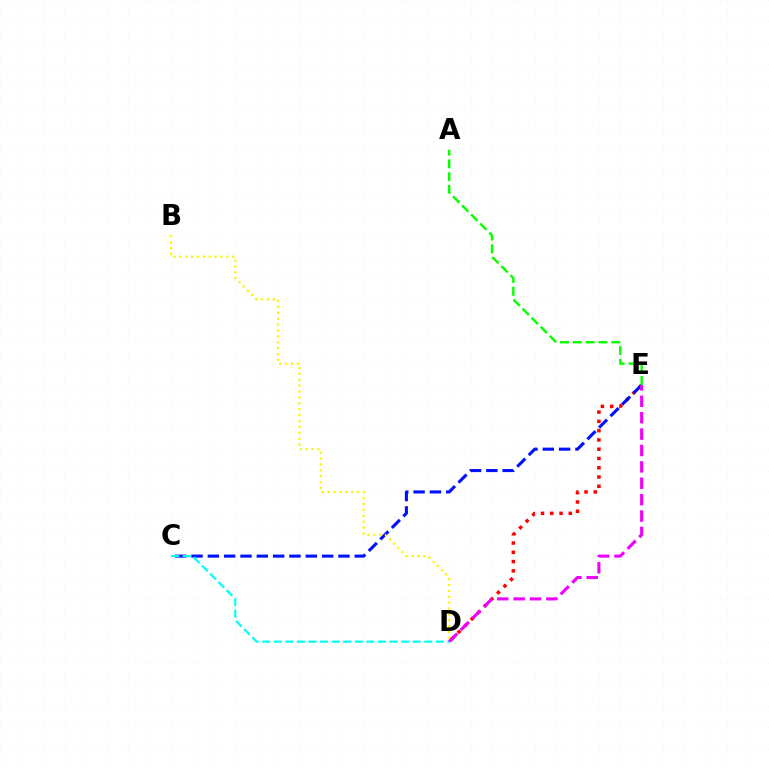{('D', 'E'): [{'color': '#ff0000', 'line_style': 'dotted', 'thickness': 2.52}, {'color': '#ee00ff', 'line_style': 'dashed', 'thickness': 2.23}], ('C', 'E'): [{'color': '#0010ff', 'line_style': 'dashed', 'thickness': 2.22}], ('A', 'E'): [{'color': '#08ff00', 'line_style': 'dashed', 'thickness': 1.74}], ('B', 'D'): [{'color': '#fcf500', 'line_style': 'dotted', 'thickness': 1.6}], ('C', 'D'): [{'color': '#00fff6', 'line_style': 'dashed', 'thickness': 1.57}]}